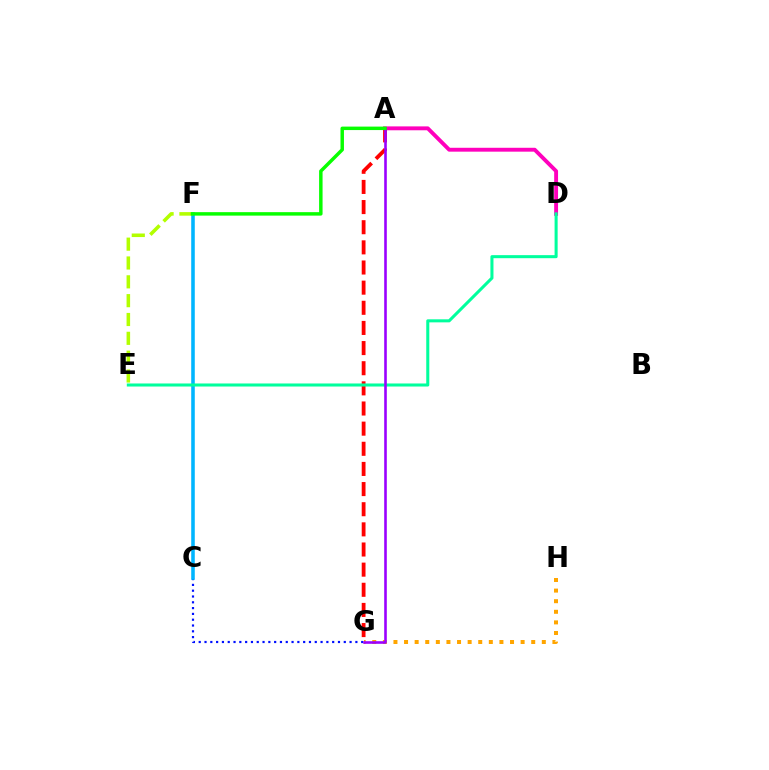{('C', 'G'): [{'color': '#0010ff', 'line_style': 'dotted', 'thickness': 1.58}], ('C', 'F'): [{'color': '#00b5ff', 'line_style': 'solid', 'thickness': 2.56}], ('E', 'F'): [{'color': '#b3ff00', 'line_style': 'dashed', 'thickness': 2.56}], ('A', 'D'): [{'color': '#ff00bd', 'line_style': 'solid', 'thickness': 2.8}], ('A', 'G'): [{'color': '#ff0000', 'line_style': 'dashed', 'thickness': 2.74}, {'color': '#9b00ff', 'line_style': 'solid', 'thickness': 1.88}], ('G', 'H'): [{'color': '#ffa500', 'line_style': 'dotted', 'thickness': 2.88}], ('D', 'E'): [{'color': '#00ff9d', 'line_style': 'solid', 'thickness': 2.19}], ('A', 'F'): [{'color': '#08ff00', 'line_style': 'solid', 'thickness': 2.5}]}